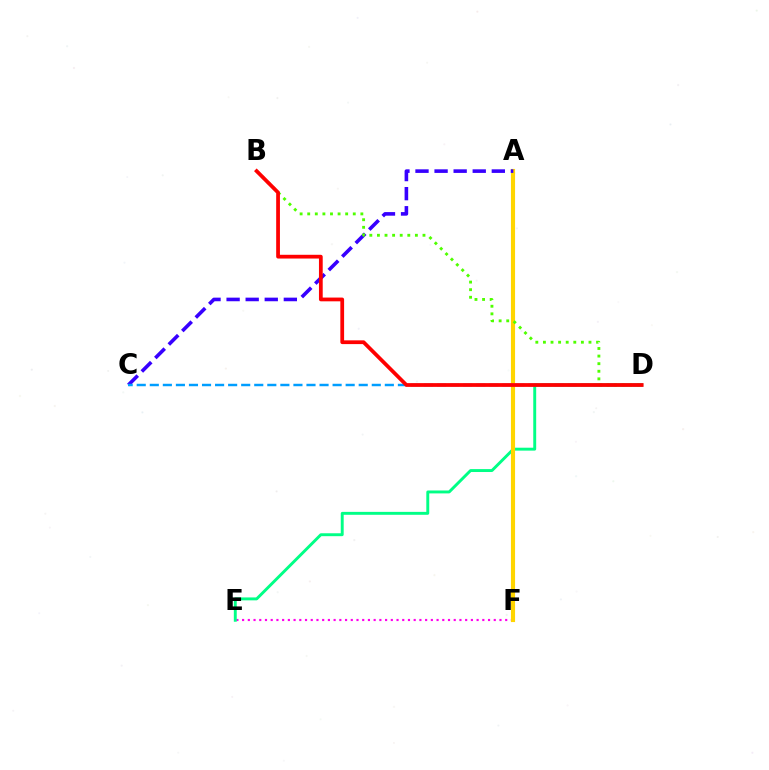{('E', 'F'): [{'color': '#ff00ed', 'line_style': 'dotted', 'thickness': 1.55}], ('D', 'E'): [{'color': '#00ff86', 'line_style': 'solid', 'thickness': 2.1}], ('A', 'F'): [{'color': '#ffd500', 'line_style': 'solid', 'thickness': 2.97}], ('A', 'C'): [{'color': '#3700ff', 'line_style': 'dashed', 'thickness': 2.59}], ('C', 'D'): [{'color': '#009eff', 'line_style': 'dashed', 'thickness': 1.77}], ('B', 'D'): [{'color': '#4fff00', 'line_style': 'dotted', 'thickness': 2.06}, {'color': '#ff0000', 'line_style': 'solid', 'thickness': 2.7}]}